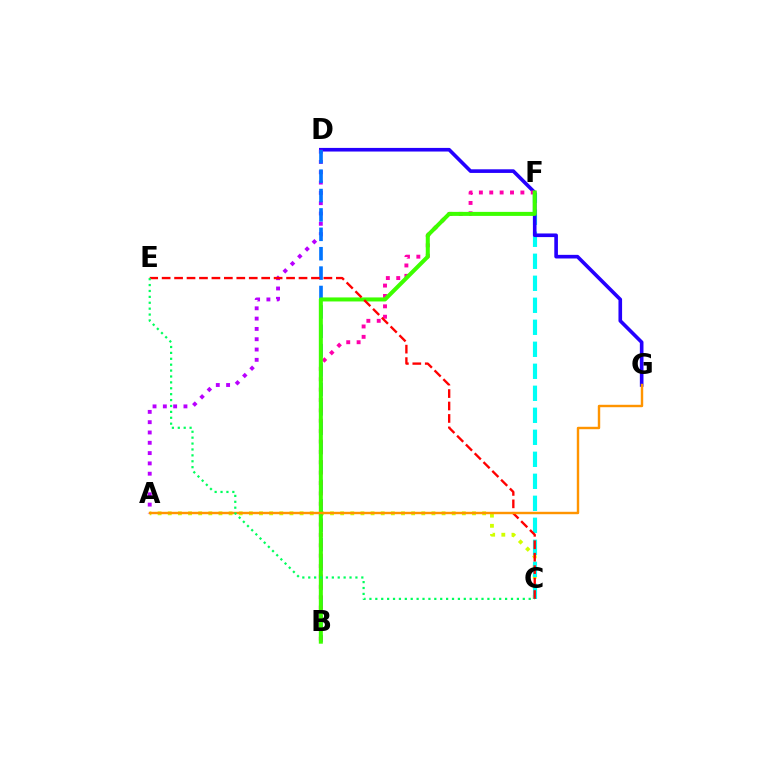{('A', 'C'): [{'color': '#d1ff00', 'line_style': 'dotted', 'thickness': 2.76}], ('C', 'F'): [{'color': '#00fff6', 'line_style': 'dashed', 'thickness': 2.99}], ('D', 'G'): [{'color': '#2500ff', 'line_style': 'solid', 'thickness': 2.61}], ('A', 'D'): [{'color': '#b900ff', 'line_style': 'dotted', 'thickness': 2.8}], ('B', 'D'): [{'color': '#0074ff', 'line_style': 'dashed', 'thickness': 2.63}], ('B', 'F'): [{'color': '#ff00ac', 'line_style': 'dotted', 'thickness': 2.82}, {'color': '#3dff00', 'line_style': 'solid', 'thickness': 2.9}], ('C', 'E'): [{'color': '#ff0000', 'line_style': 'dashed', 'thickness': 1.69}, {'color': '#00ff5c', 'line_style': 'dotted', 'thickness': 1.6}], ('A', 'G'): [{'color': '#ff9400', 'line_style': 'solid', 'thickness': 1.74}]}